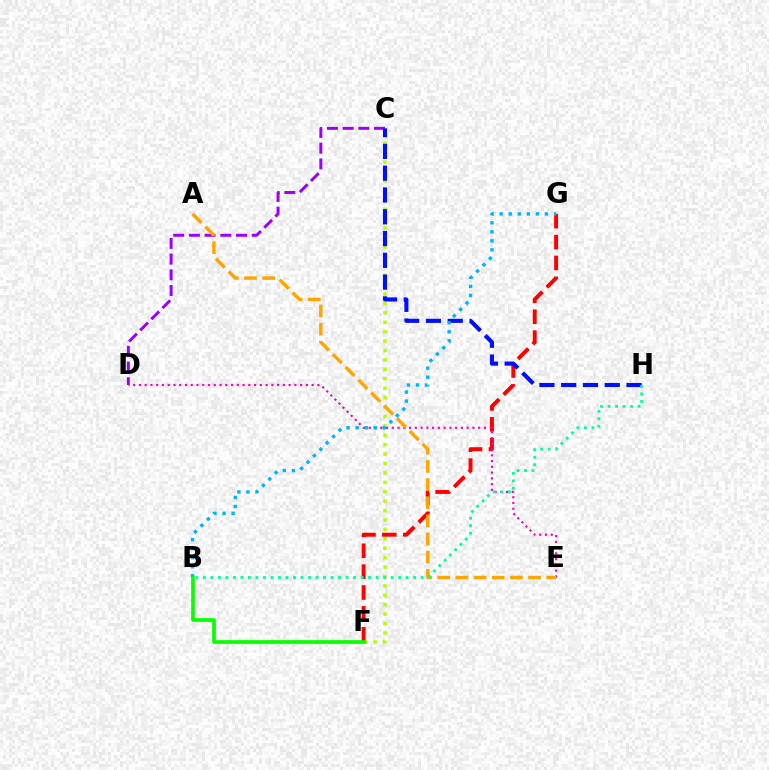{('C', 'F'): [{'color': '#b3ff00', 'line_style': 'dotted', 'thickness': 2.56}], ('F', 'G'): [{'color': '#ff0000', 'line_style': 'dashed', 'thickness': 2.84}], ('C', 'D'): [{'color': '#9b00ff', 'line_style': 'dashed', 'thickness': 2.13}], ('D', 'E'): [{'color': '#ff00bd', 'line_style': 'dotted', 'thickness': 1.56}], ('C', 'H'): [{'color': '#0010ff', 'line_style': 'dashed', 'thickness': 2.96}], ('B', 'G'): [{'color': '#00b5ff', 'line_style': 'dotted', 'thickness': 2.46}], ('B', 'F'): [{'color': '#08ff00', 'line_style': 'solid', 'thickness': 2.66}], ('A', 'E'): [{'color': '#ffa500', 'line_style': 'dashed', 'thickness': 2.47}], ('B', 'H'): [{'color': '#00ff9d', 'line_style': 'dotted', 'thickness': 2.04}]}